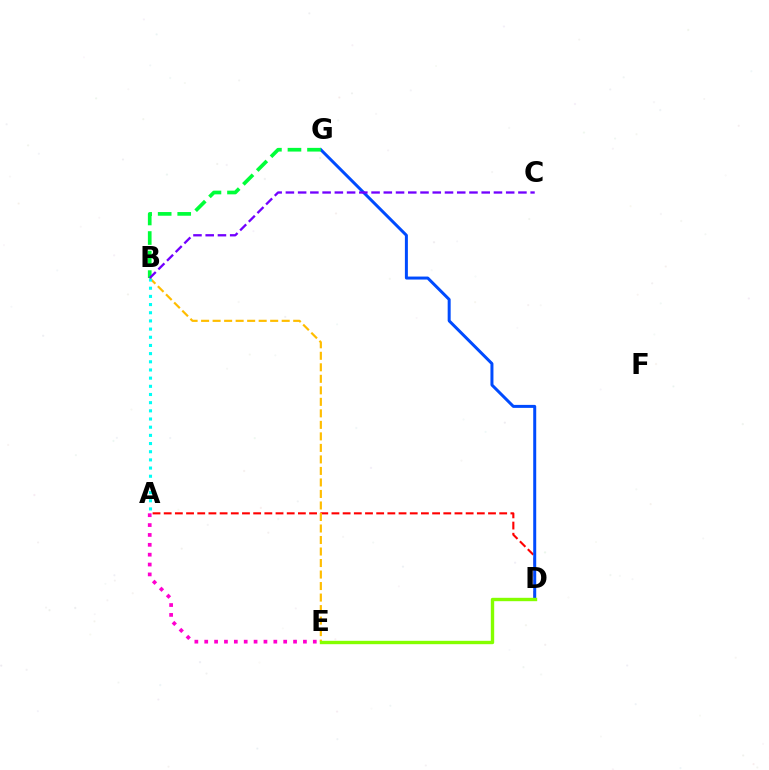{('A', 'D'): [{'color': '#ff0000', 'line_style': 'dashed', 'thickness': 1.52}], ('D', 'G'): [{'color': '#004bff', 'line_style': 'solid', 'thickness': 2.15}], ('B', 'G'): [{'color': '#00ff39', 'line_style': 'dashed', 'thickness': 2.66}], ('B', 'E'): [{'color': '#ffbd00', 'line_style': 'dashed', 'thickness': 1.56}], ('A', 'B'): [{'color': '#00fff6', 'line_style': 'dotted', 'thickness': 2.22}], ('A', 'E'): [{'color': '#ff00cf', 'line_style': 'dotted', 'thickness': 2.68}], ('D', 'E'): [{'color': '#84ff00', 'line_style': 'solid', 'thickness': 2.43}], ('B', 'C'): [{'color': '#7200ff', 'line_style': 'dashed', 'thickness': 1.66}]}